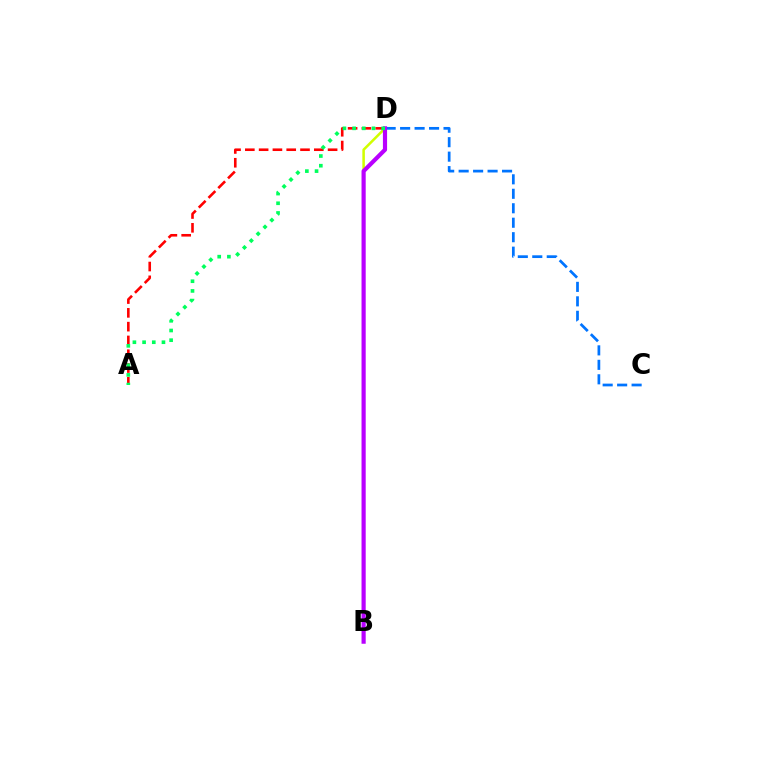{('C', 'D'): [{'color': '#0074ff', 'line_style': 'dashed', 'thickness': 1.97}], ('A', 'D'): [{'color': '#ff0000', 'line_style': 'dashed', 'thickness': 1.87}, {'color': '#00ff5c', 'line_style': 'dotted', 'thickness': 2.63}], ('B', 'D'): [{'color': '#d1ff00', 'line_style': 'solid', 'thickness': 1.83}, {'color': '#b900ff', 'line_style': 'solid', 'thickness': 3.0}]}